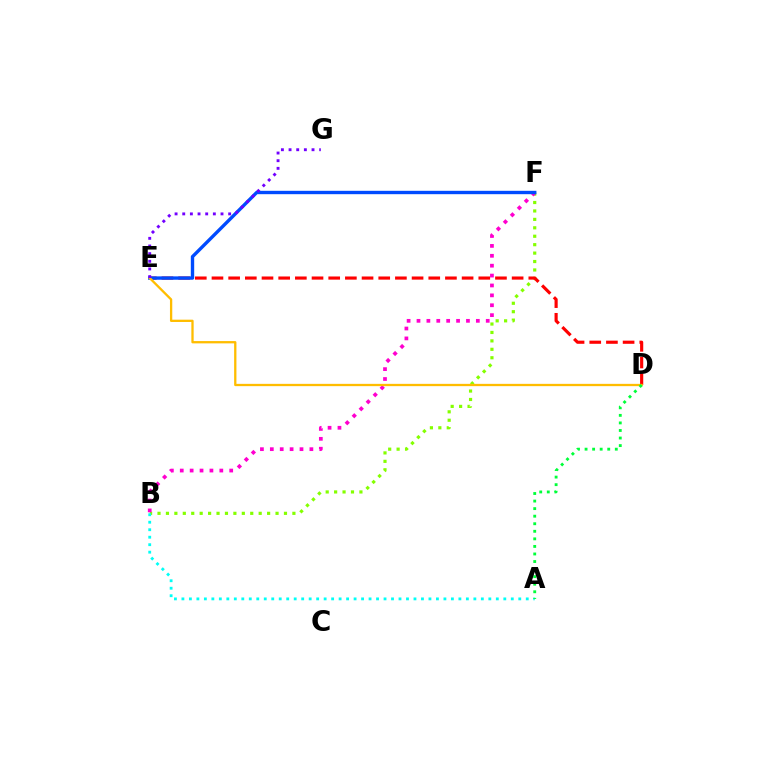{('B', 'F'): [{'color': '#84ff00', 'line_style': 'dotted', 'thickness': 2.29}, {'color': '#ff00cf', 'line_style': 'dotted', 'thickness': 2.69}], ('A', 'B'): [{'color': '#00fff6', 'line_style': 'dotted', 'thickness': 2.03}], ('D', 'E'): [{'color': '#ff0000', 'line_style': 'dashed', 'thickness': 2.27}, {'color': '#ffbd00', 'line_style': 'solid', 'thickness': 1.66}], ('E', 'F'): [{'color': '#004bff', 'line_style': 'solid', 'thickness': 2.43}], ('E', 'G'): [{'color': '#7200ff', 'line_style': 'dotted', 'thickness': 2.08}], ('A', 'D'): [{'color': '#00ff39', 'line_style': 'dotted', 'thickness': 2.05}]}